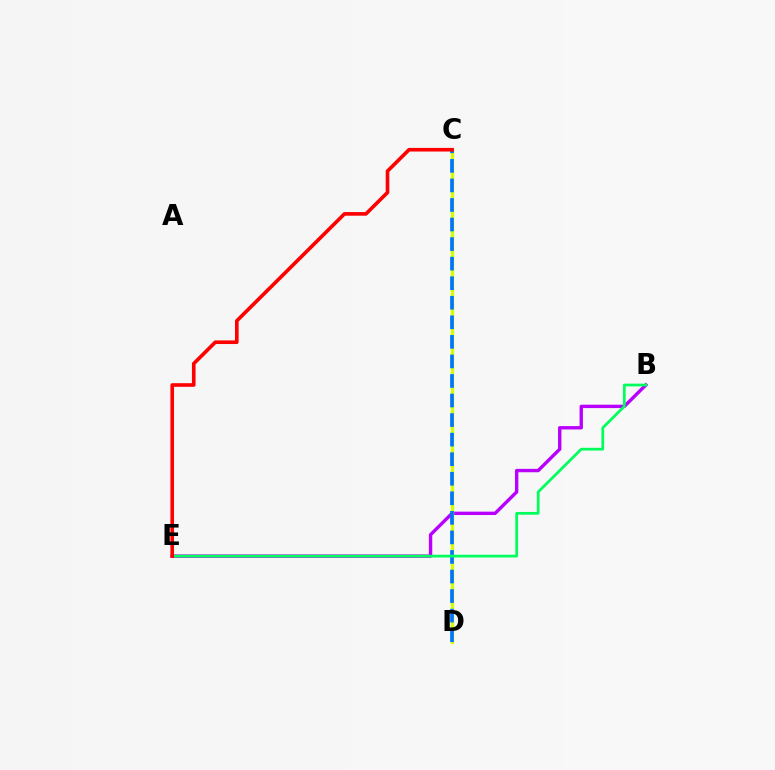{('B', 'E'): [{'color': '#b900ff', 'line_style': 'solid', 'thickness': 2.44}, {'color': '#00ff5c', 'line_style': 'solid', 'thickness': 1.97}], ('C', 'D'): [{'color': '#d1ff00', 'line_style': 'solid', 'thickness': 2.43}, {'color': '#0074ff', 'line_style': 'dashed', 'thickness': 2.66}], ('C', 'E'): [{'color': '#ff0000', 'line_style': 'solid', 'thickness': 2.61}]}